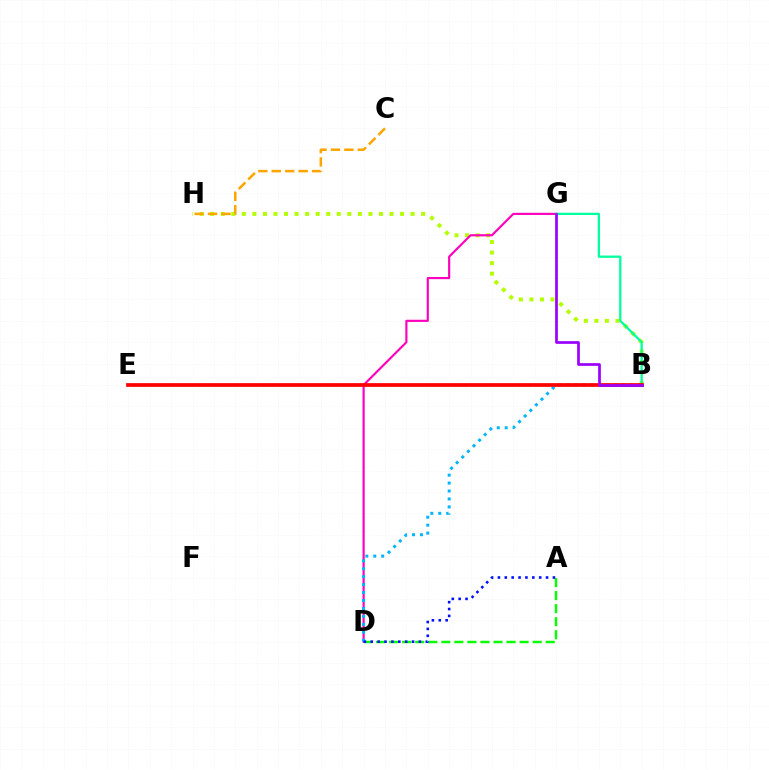{('A', 'D'): [{'color': '#08ff00', 'line_style': 'dashed', 'thickness': 1.77}, {'color': '#0010ff', 'line_style': 'dotted', 'thickness': 1.87}], ('B', 'H'): [{'color': '#b3ff00', 'line_style': 'dotted', 'thickness': 2.87}], ('C', 'H'): [{'color': '#ffa500', 'line_style': 'dashed', 'thickness': 1.82}], ('D', 'G'): [{'color': '#ff00bd', 'line_style': 'solid', 'thickness': 1.56}], ('B', 'G'): [{'color': '#00ff9d', 'line_style': 'solid', 'thickness': 1.63}, {'color': '#9b00ff', 'line_style': 'solid', 'thickness': 1.95}], ('B', 'D'): [{'color': '#00b5ff', 'line_style': 'dotted', 'thickness': 2.16}], ('B', 'E'): [{'color': '#ff0000', 'line_style': 'solid', 'thickness': 2.68}]}